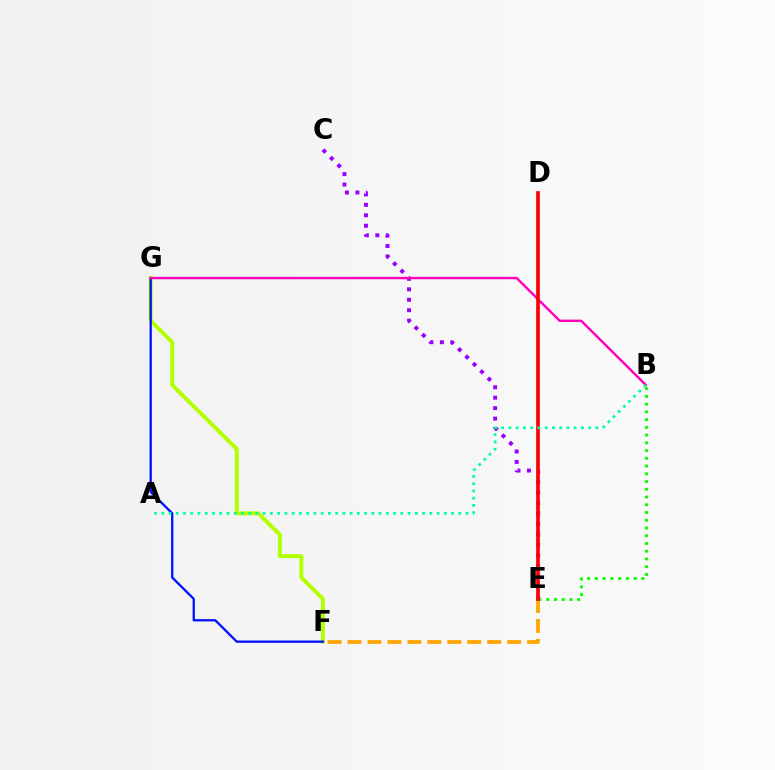{('E', 'F'): [{'color': '#ffa500', 'line_style': 'dashed', 'thickness': 2.71}], ('F', 'G'): [{'color': '#b3ff00', 'line_style': 'solid', 'thickness': 2.86}, {'color': '#0010ff', 'line_style': 'solid', 'thickness': 1.65}], ('C', 'E'): [{'color': '#9b00ff', 'line_style': 'dotted', 'thickness': 2.84}], ('B', 'G'): [{'color': '#ff00bd', 'line_style': 'solid', 'thickness': 1.73}], ('B', 'E'): [{'color': '#08ff00', 'line_style': 'dotted', 'thickness': 2.1}], ('D', 'E'): [{'color': '#00b5ff', 'line_style': 'solid', 'thickness': 1.75}, {'color': '#ff0000', 'line_style': 'solid', 'thickness': 2.63}], ('A', 'B'): [{'color': '#00ff9d', 'line_style': 'dotted', 'thickness': 1.97}]}